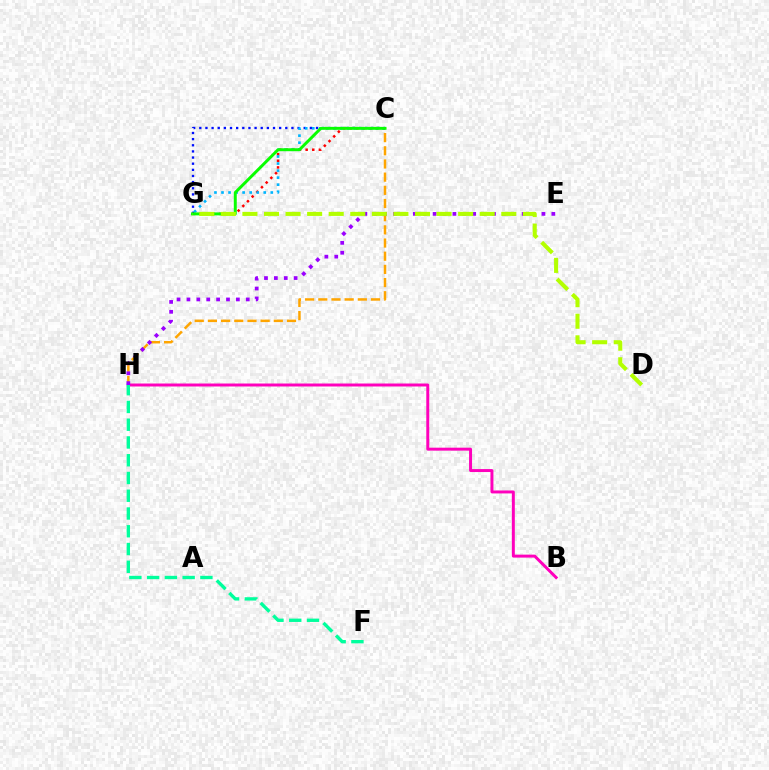{('C', 'H'): [{'color': '#ffa500', 'line_style': 'dashed', 'thickness': 1.79}], ('B', 'H'): [{'color': '#ff00bd', 'line_style': 'solid', 'thickness': 2.14}], ('C', 'G'): [{'color': '#ff0000', 'line_style': 'dotted', 'thickness': 1.8}, {'color': '#0010ff', 'line_style': 'dotted', 'thickness': 1.67}, {'color': '#00b5ff', 'line_style': 'dotted', 'thickness': 1.91}, {'color': '#08ff00', 'line_style': 'solid', 'thickness': 2.13}], ('E', 'H'): [{'color': '#9b00ff', 'line_style': 'dotted', 'thickness': 2.69}], ('F', 'H'): [{'color': '#00ff9d', 'line_style': 'dashed', 'thickness': 2.41}], ('D', 'G'): [{'color': '#b3ff00', 'line_style': 'dashed', 'thickness': 2.93}]}